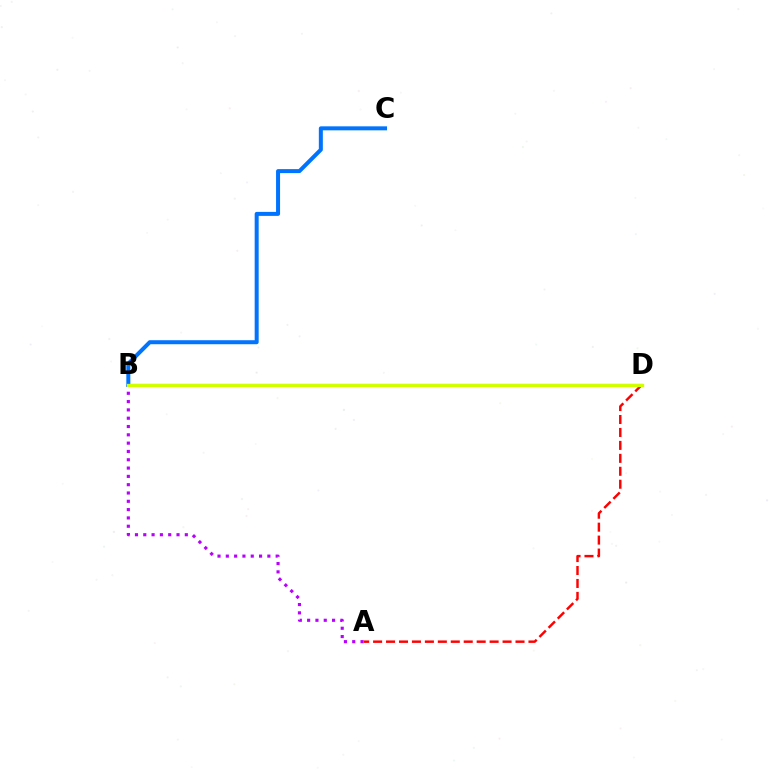{('B', 'D'): [{'color': '#00ff5c', 'line_style': 'solid', 'thickness': 1.56}, {'color': '#d1ff00', 'line_style': 'solid', 'thickness': 2.37}], ('B', 'C'): [{'color': '#0074ff', 'line_style': 'solid', 'thickness': 2.88}], ('A', 'D'): [{'color': '#ff0000', 'line_style': 'dashed', 'thickness': 1.76}], ('A', 'B'): [{'color': '#b900ff', 'line_style': 'dotted', 'thickness': 2.26}]}